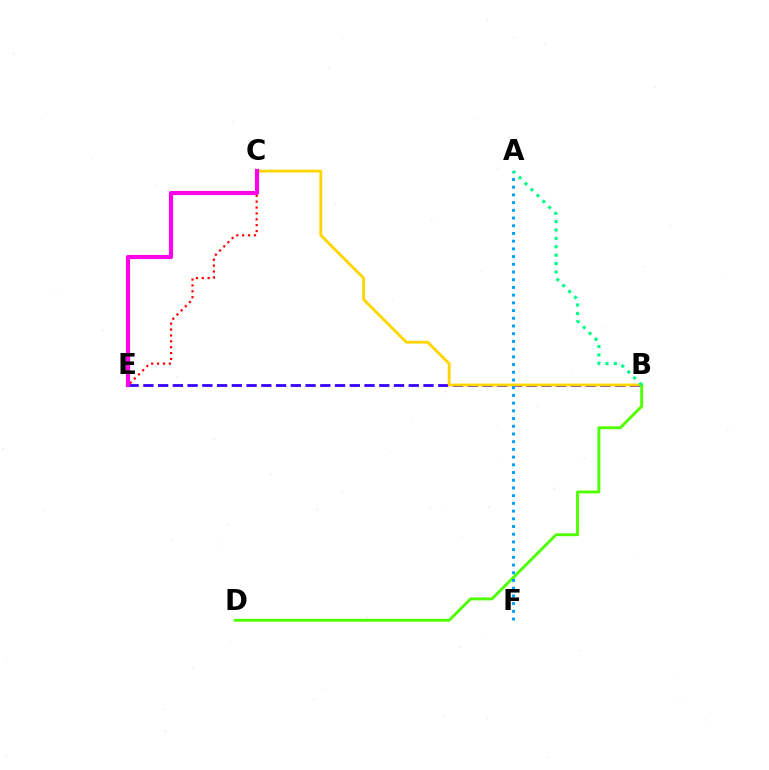{('C', 'E'): [{'color': '#ff0000', 'line_style': 'dotted', 'thickness': 1.6}, {'color': '#ff00ed', 'line_style': 'solid', 'thickness': 2.99}], ('B', 'E'): [{'color': '#3700ff', 'line_style': 'dashed', 'thickness': 2.0}], ('B', 'C'): [{'color': '#ffd500', 'line_style': 'solid', 'thickness': 2.06}], ('B', 'D'): [{'color': '#4fff00', 'line_style': 'solid', 'thickness': 2.08}], ('A', 'F'): [{'color': '#009eff', 'line_style': 'dotted', 'thickness': 2.1}], ('A', 'B'): [{'color': '#00ff86', 'line_style': 'dotted', 'thickness': 2.28}]}